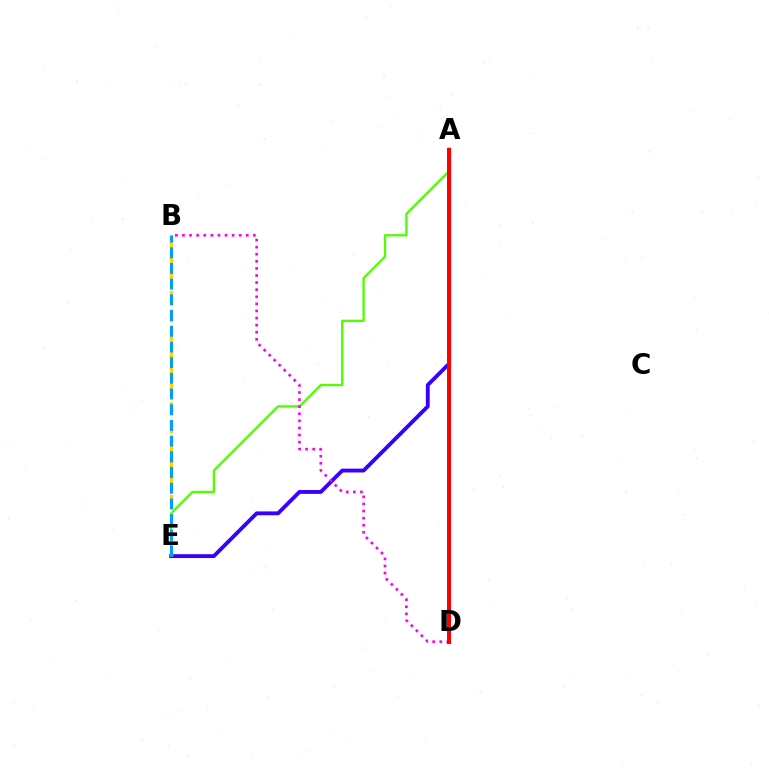{('A', 'E'): [{'color': '#4fff00', 'line_style': 'solid', 'thickness': 1.66}, {'color': '#3700ff', 'line_style': 'solid', 'thickness': 2.77}], ('A', 'D'): [{'color': '#00ff86', 'line_style': 'dashed', 'thickness': 2.24}, {'color': '#ff0000', 'line_style': 'solid', 'thickness': 2.87}], ('B', 'E'): [{'color': '#ffd500', 'line_style': 'dashed', 'thickness': 2.52}, {'color': '#009eff', 'line_style': 'dashed', 'thickness': 2.13}], ('B', 'D'): [{'color': '#ff00ed', 'line_style': 'dotted', 'thickness': 1.93}]}